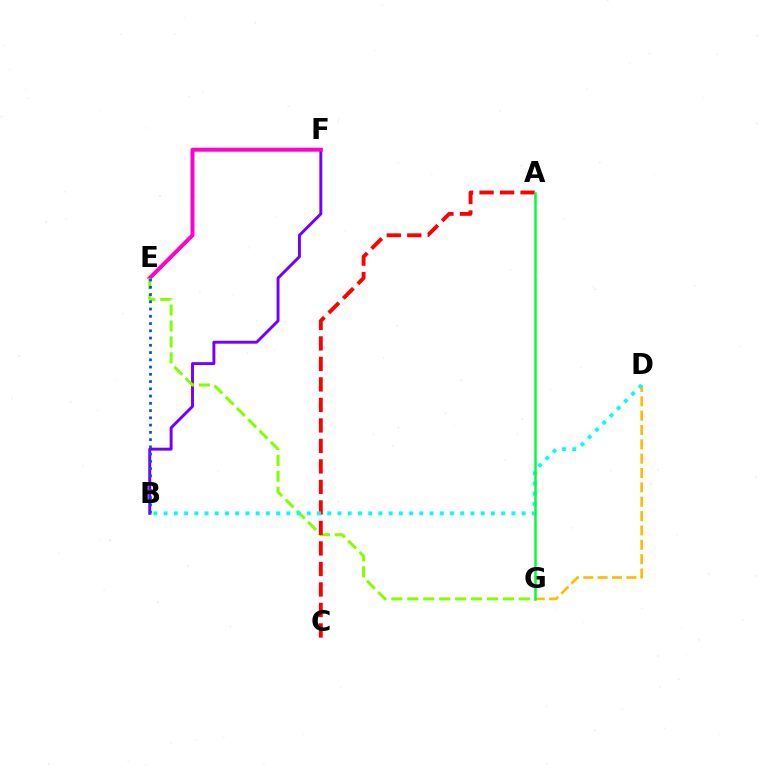{('B', 'F'): [{'color': '#7200ff', 'line_style': 'solid', 'thickness': 2.1}], ('D', 'G'): [{'color': '#ffbd00', 'line_style': 'dashed', 'thickness': 1.95}], ('E', 'F'): [{'color': '#ff00cf', 'line_style': 'solid', 'thickness': 2.84}], ('E', 'G'): [{'color': '#84ff00', 'line_style': 'dashed', 'thickness': 2.17}], ('A', 'C'): [{'color': '#ff0000', 'line_style': 'dashed', 'thickness': 2.79}], ('B', 'D'): [{'color': '#00fff6', 'line_style': 'dotted', 'thickness': 2.78}], ('A', 'G'): [{'color': '#00ff39', 'line_style': 'solid', 'thickness': 1.8}], ('B', 'E'): [{'color': '#004bff', 'line_style': 'dotted', 'thickness': 1.97}]}